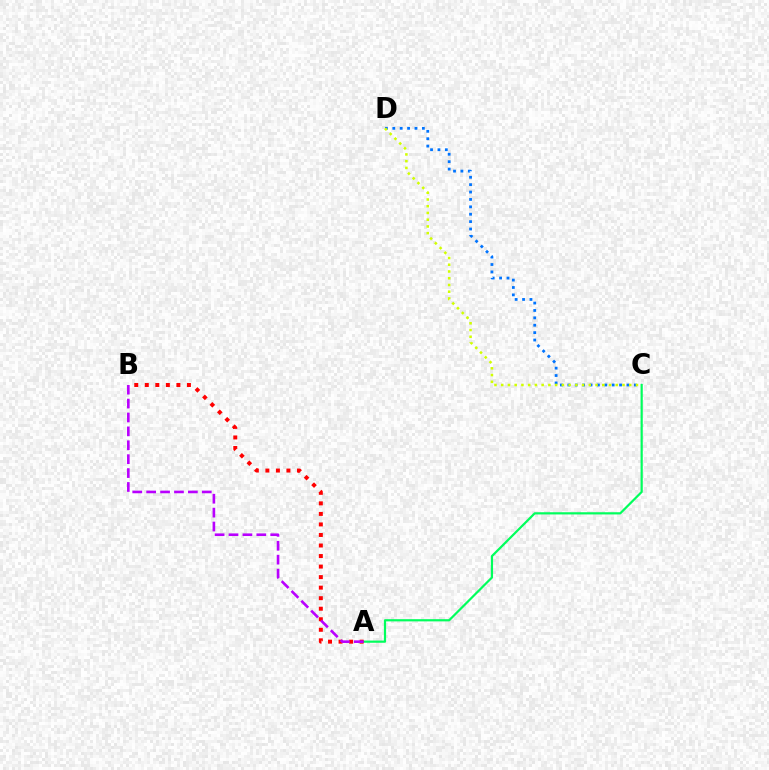{('C', 'D'): [{'color': '#0074ff', 'line_style': 'dotted', 'thickness': 2.01}, {'color': '#d1ff00', 'line_style': 'dotted', 'thickness': 1.83}], ('A', 'C'): [{'color': '#00ff5c', 'line_style': 'solid', 'thickness': 1.58}], ('A', 'B'): [{'color': '#ff0000', 'line_style': 'dotted', 'thickness': 2.86}, {'color': '#b900ff', 'line_style': 'dashed', 'thickness': 1.89}]}